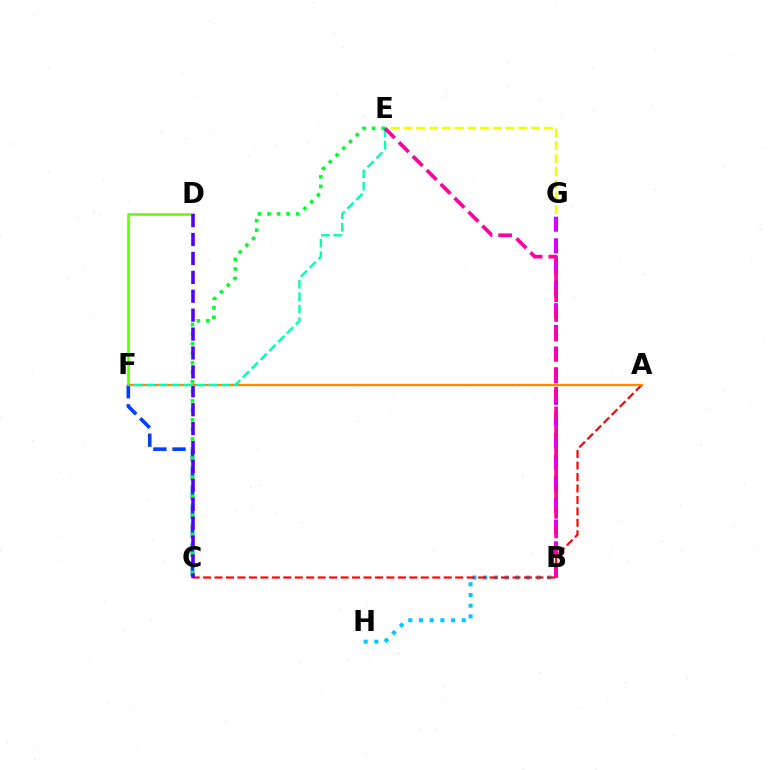{('D', 'F'): [{'color': '#66ff00', 'line_style': 'solid', 'thickness': 1.92}], ('B', 'G'): [{'color': '#d600ff', 'line_style': 'dashed', 'thickness': 2.94}], ('C', 'F'): [{'color': '#003fff', 'line_style': 'dashed', 'thickness': 2.6}], ('B', 'H'): [{'color': '#00c7ff', 'line_style': 'dotted', 'thickness': 2.91}], ('C', 'E'): [{'color': '#00ff27', 'line_style': 'dotted', 'thickness': 2.59}], ('A', 'C'): [{'color': '#ff0000', 'line_style': 'dashed', 'thickness': 1.56}], ('C', 'D'): [{'color': '#4f00ff', 'line_style': 'dashed', 'thickness': 2.57}], ('A', 'F'): [{'color': '#ff8800', 'line_style': 'solid', 'thickness': 1.64}], ('E', 'G'): [{'color': '#eeff00', 'line_style': 'dashed', 'thickness': 1.73}], ('E', 'F'): [{'color': '#00ffaf', 'line_style': 'dashed', 'thickness': 1.69}], ('B', 'E'): [{'color': '#ff00a0', 'line_style': 'dashed', 'thickness': 2.67}]}